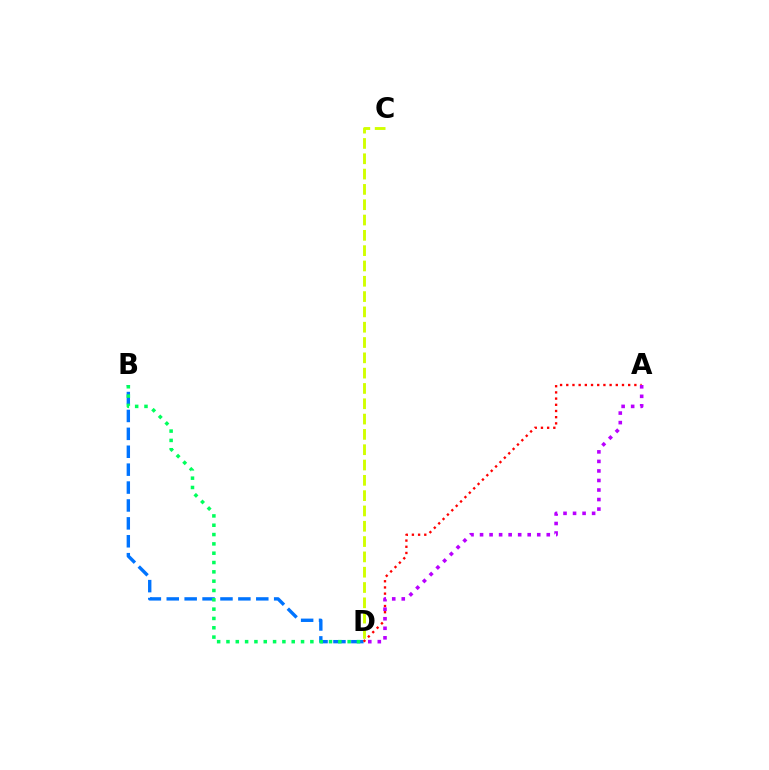{('B', 'D'): [{'color': '#0074ff', 'line_style': 'dashed', 'thickness': 2.43}, {'color': '#00ff5c', 'line_style': 'dotted', 'thickness': 2.53}], ('A', 'D'): [{'color': '#ff0000', 'line_style': 'dotted', 'thickness': 1.68}, {'color': '#b900ff', 'line_style': 'dotted', 'thickness': 2.59}], ('C', 'D'): [{'color': '#d1ff00', 'line_style': 'dashed', 'thickness': 2.08}]}